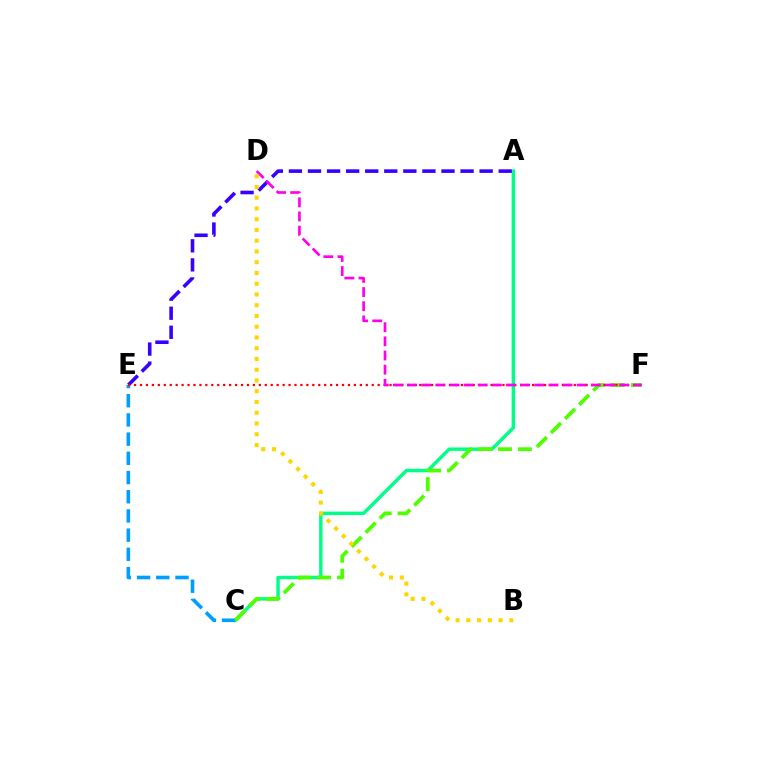{('A', 'C'): [{'color': '#00ff86', 'line_style': 'solid', 'thickness': 2.47}], ('A', 'E'): [{'color': '#3700ff', 'line_style': 'dashed', 'thickness': 2.59}], ('C', 'E'): [{'color': '#009eff', 'line_style': 'dashed', 'thickness': 2.61}], ('C', 'F'): [{'color': '#4fff00', 'line_style': 'dashed', 'thickness': 2.71}], ('E', 'F'): [{'color': '#ff0000', 'line_style': 'dotted', 'thickness': 1.61}], ('D', 'F'): [{'color': '#ff00ed', 'line_style': 'dashed', 'thickness': 1.92}], ('B', 'D'): [{'color': '#ffd500', 'line_style': 'dotted', 'thickness': 2.92}]}